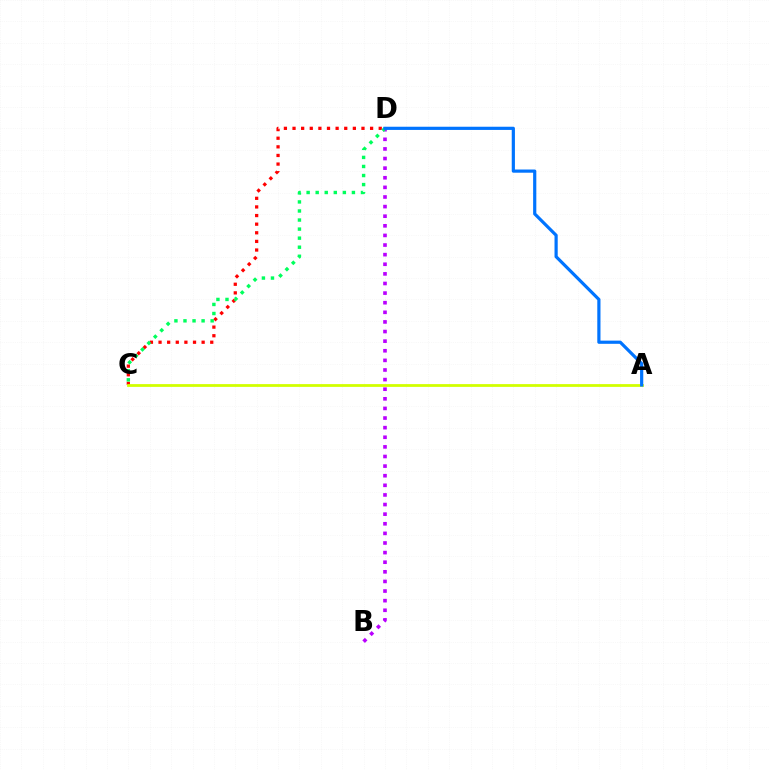{('B', 'D'): [{'color': '#b900ff', 'line_style': 'dotted', 'thickness': 2.61}], ('C', 'D'): [{'color': '#ff0000', 'line_style': 'dotted', 'thickness': 2.34}, {'color': '#00ff5c', 'line_style': 'dotted', 'thickness': 2.46}], ('A', 'C'): [{'color': '#d1ff00', 'line_style': 'solid', 'thickness': 2.0}], ('A', 'D'): [{'color': '#0074ff', 'line_style': 'solid', 'thickness': 2.3}]}